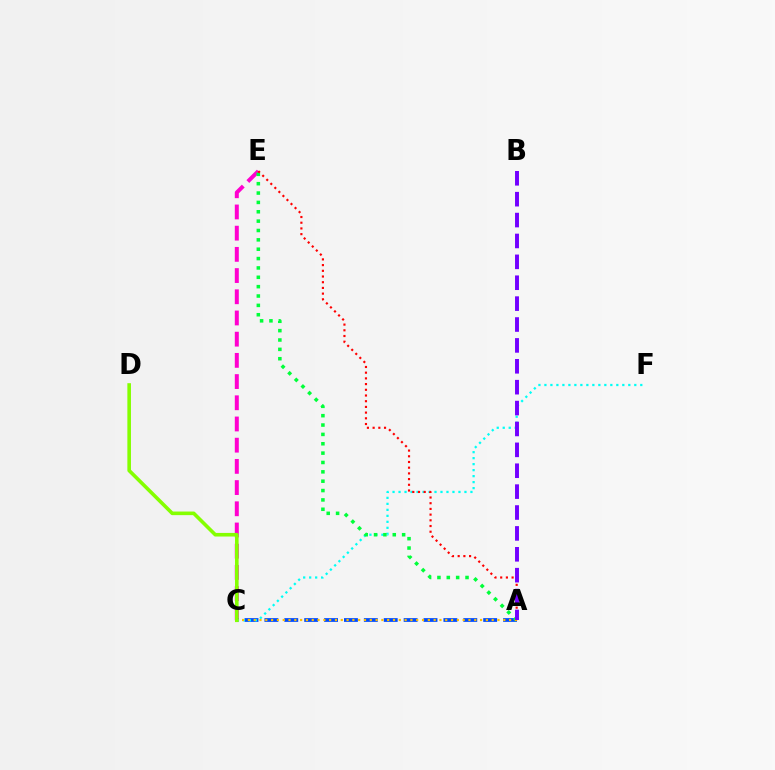{('C', 'E'): [{'color': '#ff00cf', 'line_style': 'dashed', 'thickness': 2.88}], ('A', 'C'): [{'color': '#004bff', 'line_style': 'dashed', 'thickness': 2.7}, {'color': '#ffbd00', 'line_style': 'dotted', 'thickness': 1.58}], ('C', 'F'): [{'color': '#00fff6', 'line_style': 'dotted', 'thickness': 1.63}], ('A', 'E'): [{'color': '#00ff39', 'line_style': 'dotted', 'thickness': 2.54}, {'color': '#ff0000', 'line_style': 'dotted', 'thickness': 1.55}], ('A', 'B'): [{'color': '#7200ff', 'line_style': 'dashed', 'thickness': 2.84}], ('C', 'D'): [{'color': '#84ff00', 'line_style': 'solid', 'thickness': 2.59}]}